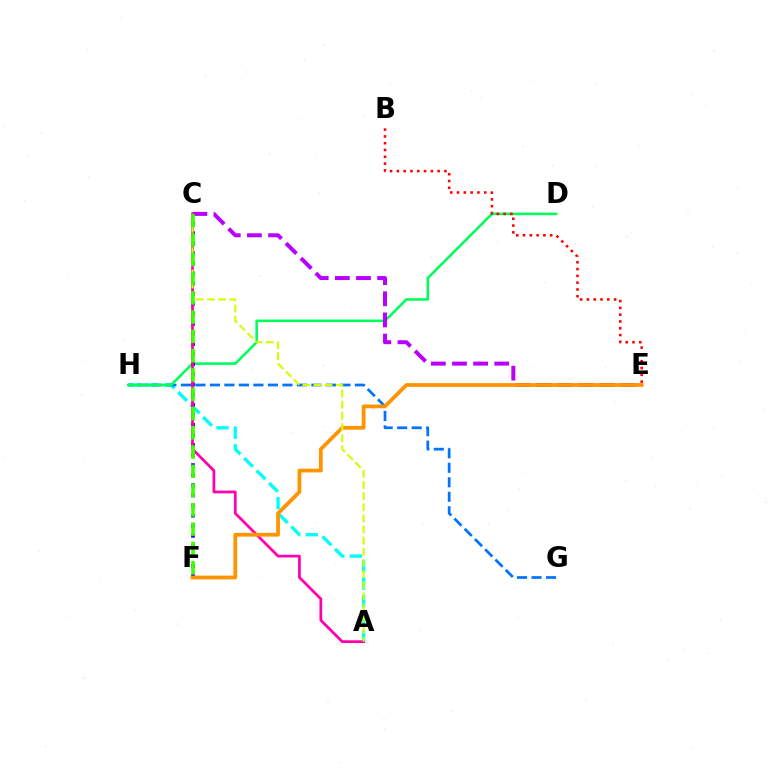{('A', 'H'): [{'color': '#00fff6', 'line_style': 'dashed', 'thickness': 2.39}], ('G', 'H'): [{'color': '#0074ff', 'line_style': 'dashed', 'thickness': 1.97}], ('D', 'H'): [{'color': '#00ff5c', 'line_style': 'solid', 'thickness': 1.85}], ('C', 'E'): [{'color': '#b900ff', 'line_style': 'dashed', 'thickness': 2.87}], ('B', 'E'): [{'color': '#ff0000', 'line_style': 'dotted', 'thickness': 1.85}], ('C', 'F'): [{'color': '#2500ff', 'line_style': 'dotted', 'thickness': 2.74}, {'color': '#3dff00', 'line_style': 'dashed', 'thickness': 2.62}], ('A', 'C'): [{'color': '#ff00ac', 'line_style': 'solid', 'thickness': 1.97}, {'color': '#d1ff00', 'line_style': 'dashed', 'thickness': 1.51}], ('E', 'F'): [{'color': '#ff9400', 'line_style': 'solid', 'thickness': 2.71}]}